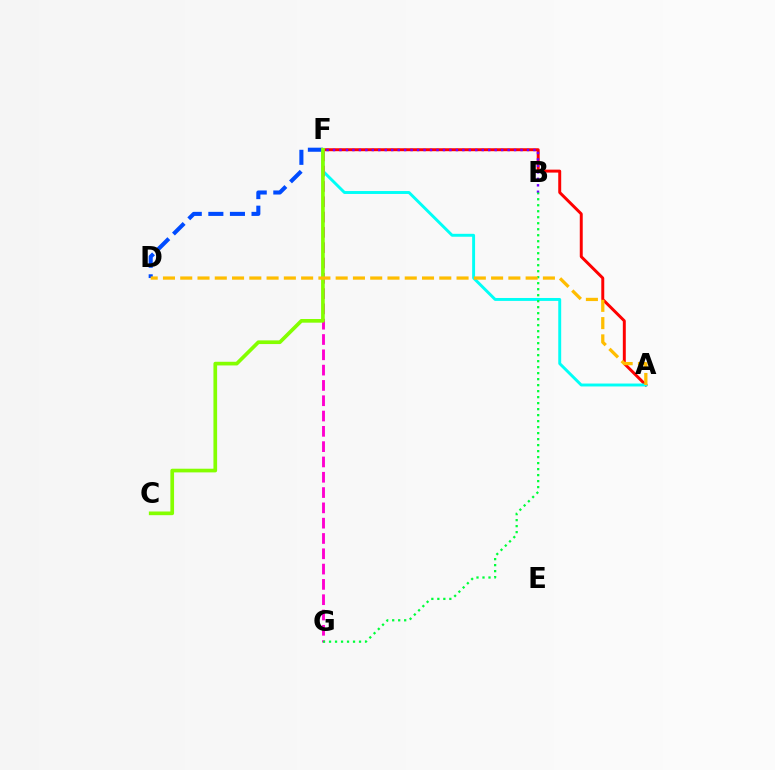{('A', 'F'): [{'color': '#ff0000', 'line_style': 'solid', 'thickness': 2.13}, {'color': '#00fff6', 'line_style': 'solid', 'thickness': 2.1}], ('D', 'F'): [{'color': '#004bff', 'line_style': 'dashed', 'thickness': 2.93}], ('F', 'G'): [{'color': '#ff00cf', 'line_style': 'dashed', 'thickness': 2.08}], ('C', 'F'): [{'color': '#84ff00', 'line_style': 'solid', 'thickness': 2.65}], ('B', 'F'): [{'color': '#7200ff', 'line_style': 'dotted', 'thickness': 1.76}], ('B', 'G'): [{'color': '#00ff39', 'line_style': 'dotted', 'thickness': 1.63}], ('A', 'D'): [{'color': '#ffbd00', 'line_style': 'dashed', 'thickness': 2.35}]}